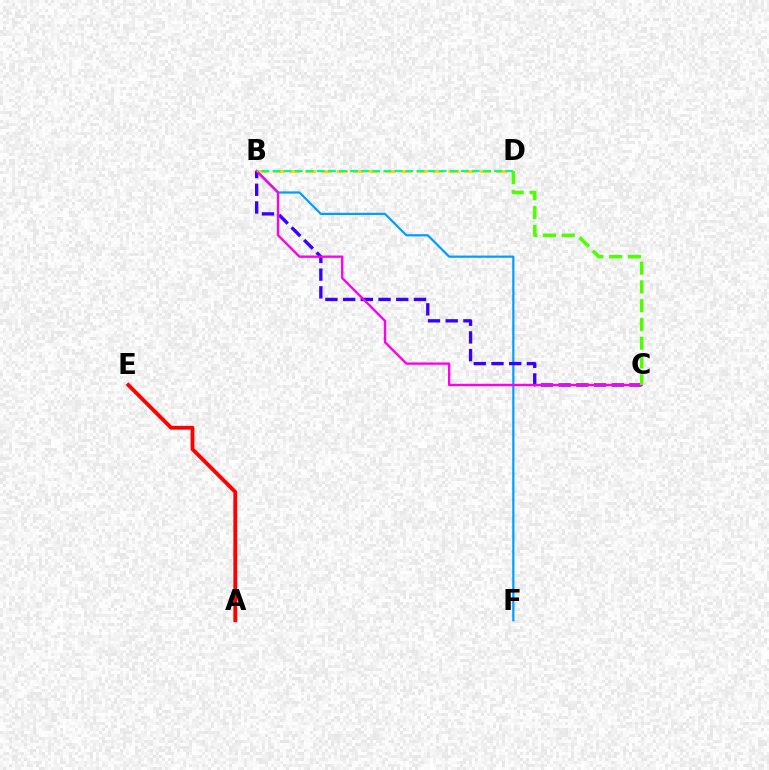{('A', 'E'): [{'color': '#ff0000', 'line_style': 'solid', 'thickness': 2.75}], ('B', 'F'): [{'color': '#009eff', 'line_style': 'solid', 'thickness': 1.59}], ('B', 'D'): [{'color': '#ffd500', 'line_style': 'dashed', 'thickness': 2.16}, {'color': '#00ff86', 'line_style': 'dashed', 'thickness': 1.5}], ('B', 'C'): [{'color': '#3700ff', 'line_style': 'dashed', 'thickness': 2.41}, {'color': '#ff00ed', 'line_style': 'solid', 'thickness': 1.69}], ('C', 'D'): [{'color': '#4fff00', 'line_style': 'dashed', 'thickness': 2.55}]}